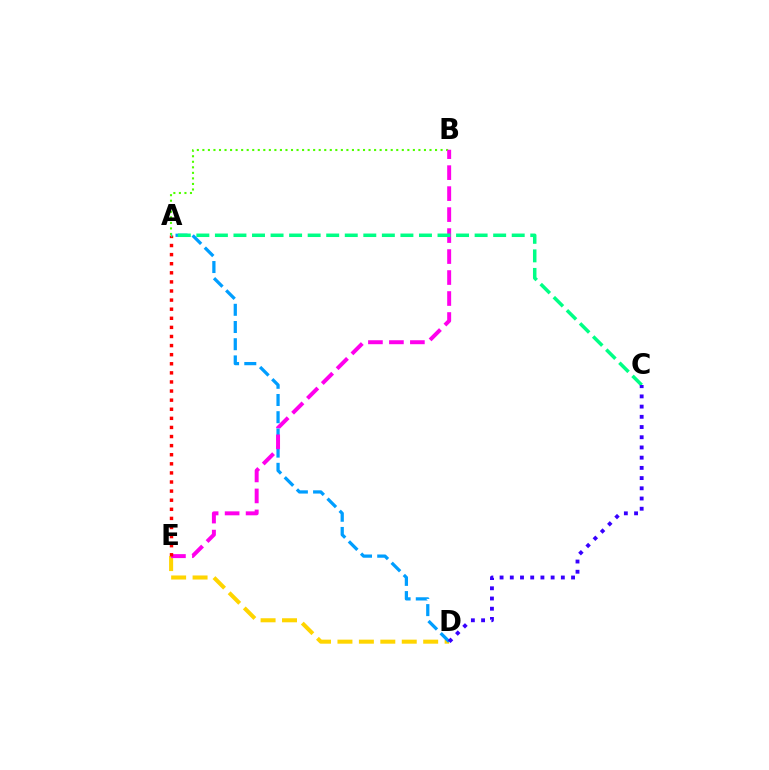{('D', 'E'): [{'color': '#ffd500', 'line_style': 'dashed', 'thickness': 2.91}], ('A', 'D'): [{'color': '#009eff', 'line_style': 'dashed', 'thickness': 2.34}], ('A', 'B'): [{'color': '#4fff00', 'line_style': 'dotted', 'thickness': 1.51}], ('B', 'E'): [{'color': '#ff00ed', 'line_style': 'dashed', 'thickness': 2.85}], ('A', 'E'): [{'color': '#ff0000', 'line_style': 'dotted', 'thickness': 2.47}], ('A', 'C'): [{'color': '#00ff86', 'line_style': 'dashed', 'thickness': 2.52}], ('C', 'D'): [{'color': '#3700ff', 'line_style': 'dotted', 'thickness': 2.77}]}